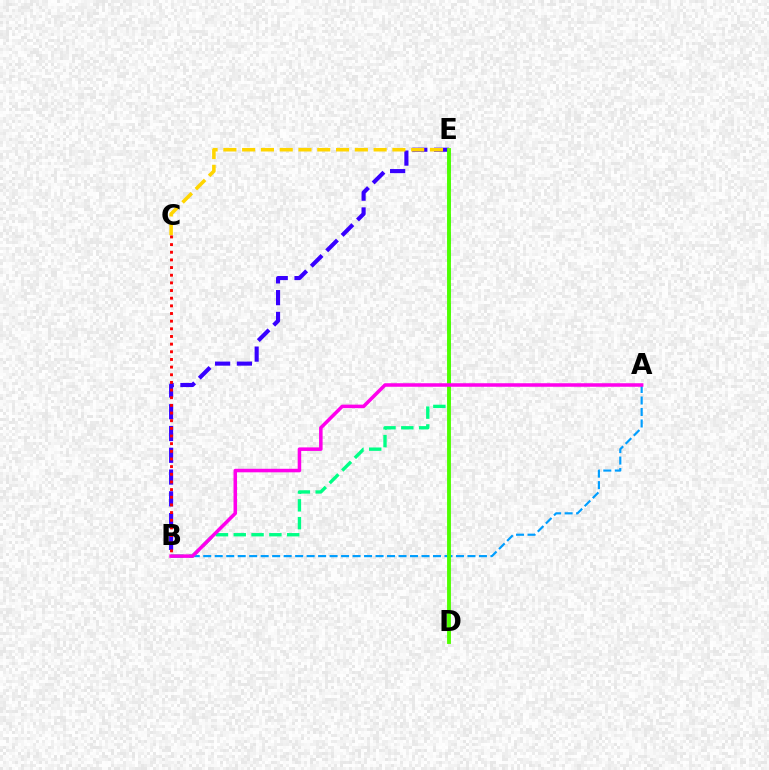{('A', 'B'): [{'color': '#009eff', 'line_style': 'dashed', 'thickness': 1.56}, {'color': '#ff00ed', 'line_style': 'solid', 'thickness': 2.54}], ('B', 'E'): [{'color': '#00ff86', 'line_style': 'dashed', 'thickness': 2.42}, {'color': '#3700ff', 'line_style': 'dashed', 'thickness': 2.96}], ('D', 'E'): [{'color': '#4fff00', 'line_style': 'solid', 'thickness': 2.79}], ('C', 'E'): [{'color': '#ffd500', 'line_style': 'dashed', 'thickness': 2.55}], ('B', 'C'): [{'color': '#ff0000', 'line_style': 'dotted', 'thickness': 2.08}]}